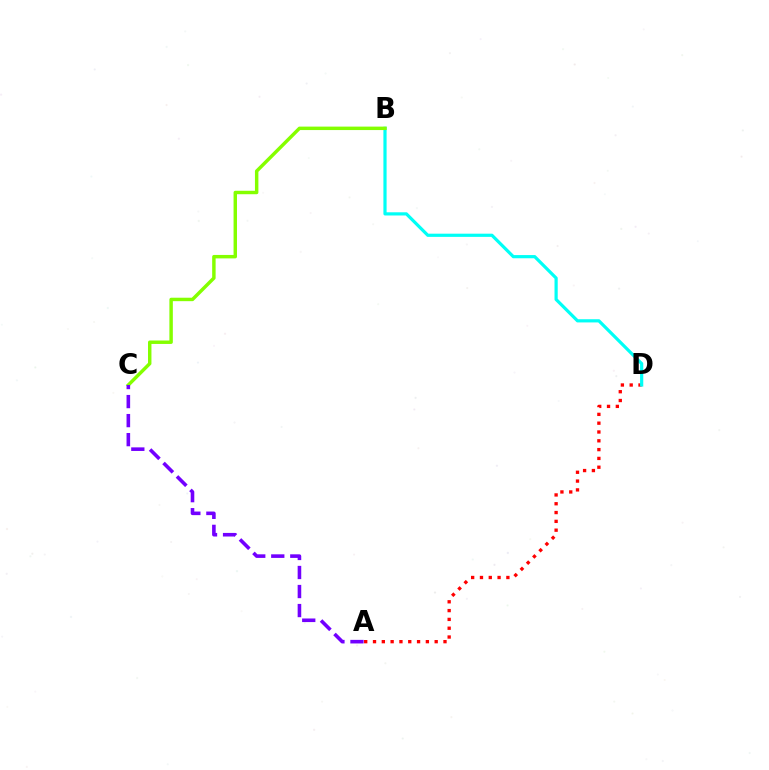{('A', 'D'): [{'color': '#ff0000', 'line_style': 'dotted', 'thickness': 2.39}], ('B', 'D'): [{'color': '#00fff6', 'line_style': 'solid', 'thickness': 2.3}], ('B', 'C'): [{'color': '#84ff00', 'line_style': 'solid', 'thickness': 2.48}], ('A', 'C'): [{'color': '#7200ff', 'line_style': 'dashed', 'thickness': 2.58}]}